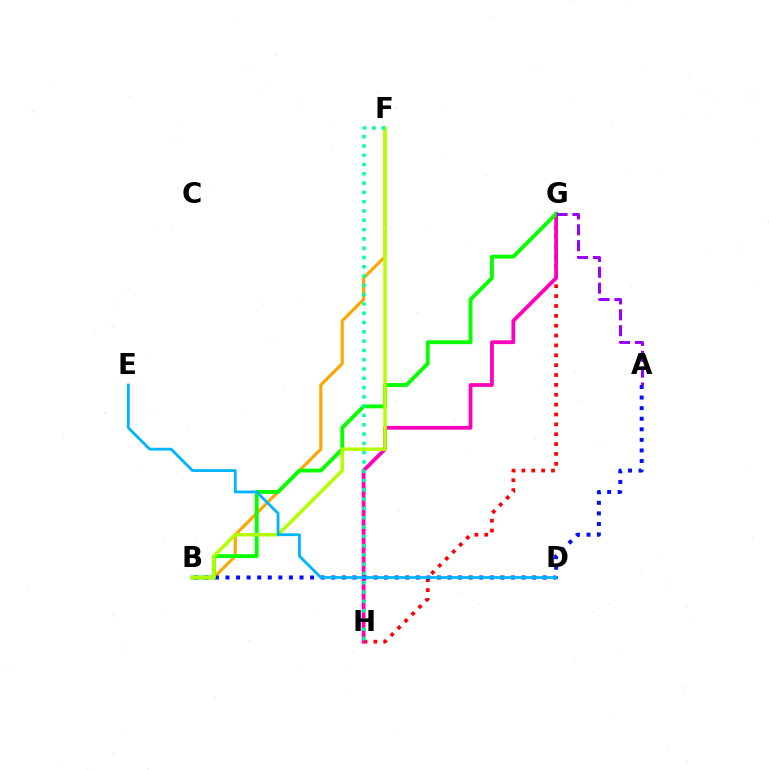{('B', 'F'): [{'color': '#ffa500', 'line_style': 'solid', 'thickness': 2.24}, {'color': '#b3ff00', 'line_style': 'solid', 'thickness': 2.53}], ('G', 'H'): [{'color': '#ff0000', 'line_style': 'dotted', 'thickness': 2.68}, {'color': '#ff00bd', 'line_style': 'solid', 'thickness': 2.72}], ('A', 'B'): [{'color': '#0010ff', 'line_style': 'dotted', 'thickness': 2.87}], ('B', 'G'): [{'color': '#08ff00', 'line_style': 'solid', 'thickness': 2.79}], ('A', 'G'): [{'color': '#9b00ff', 'line_style': 'dashed', 'thickness': 2.16}], ('F', 'H'): [{'color': '#00ff9d', 'line_style': 'dotted', 'thickness': 2.53}], ('D', 'E'): [{'color': '#00b5ff', 'line_style': 'solid', 'thickness': 2.02}]}